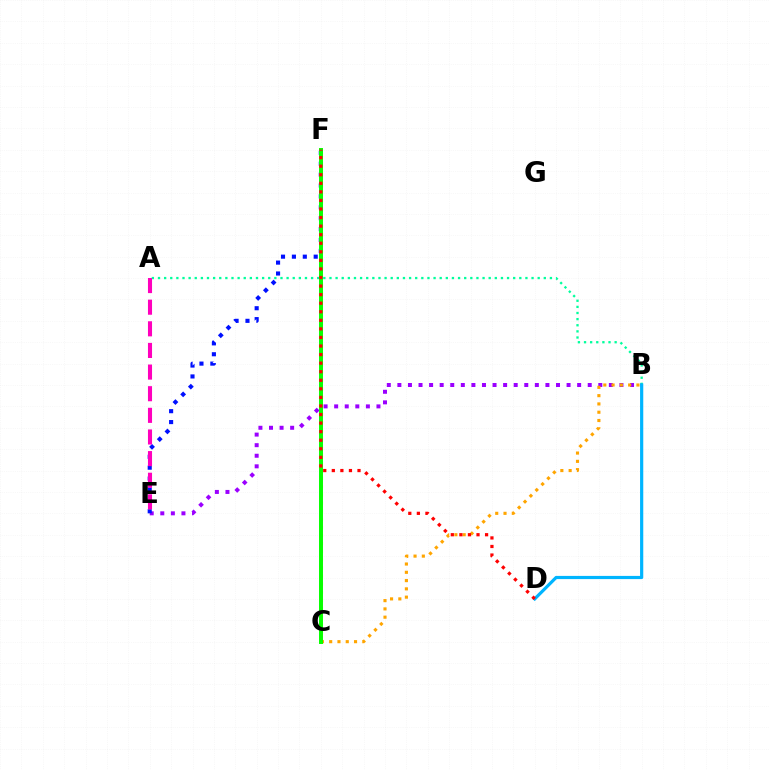{('C', 'F'): [{'color': '#b3ff00', 'line_style': 'dotted', 'thickness': 2.21}, {'color': '#08ff00', 'line_style': 'solid', 'thickness': 2.86}], ('B', 'E'): [{'color': '#9b00ff', 'line_style': 'dotted', 'thickness': 2.87}], ('E', 'F'): [{'color': '#0010ff', 'line_style': 'dotted', 'thickness': 2.96}], ('B', 'C'): [{'color': '#ffa500', 'line_style': 'dotted', 'thickness': 2.25}], ('A', 'B'): [{'color': '#00ff9d', 'line_style': 'dotted', 'thickness': 1.66}], ('B', 'D'): [{'color': '#00b5ff', 'line_style': 'solid', 'thickness': 2.3}], ('A', 'E'): [{'color': '#ff00bd', 'line_style': 'dashed', 'thickness': 2.94}], ('D', 'F'): [{'color': '#ff0000', 'line_style': 'dotted', 'thickness': 2.33}]}